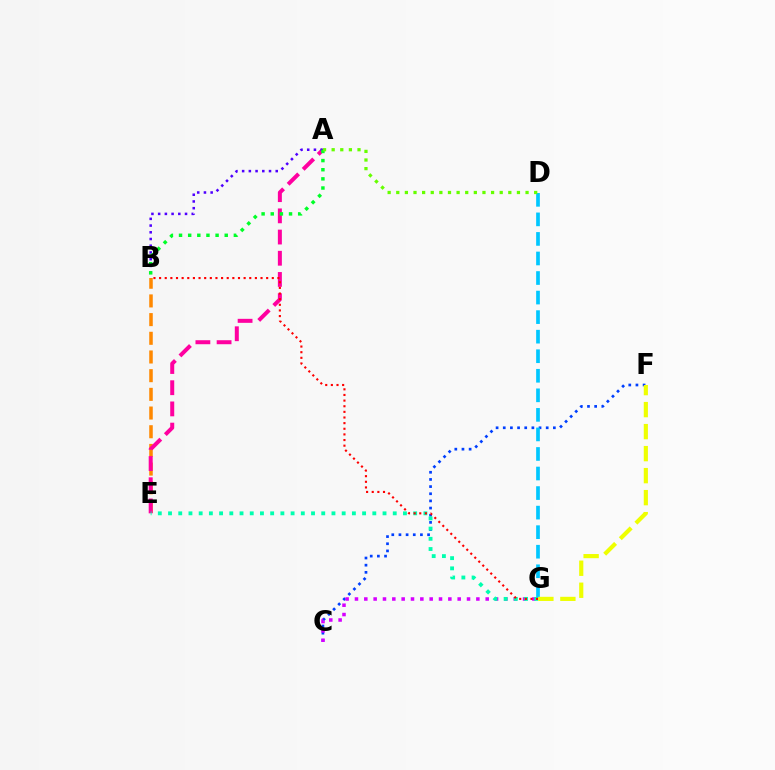{('C', 'F'): [{'color': '#003fff', 'line_style': 'dotted', 'thickness': 1.94}], ('B', 'E'): [{'color': '#ff8800', 'line_style': 'dashed', 'thickness': 2.54}], ('A', 'E'): [{'color': '#ff00a0', 'line_style': 'dashed', 'thickness': 2.88}], ('C', 'G'): [{'color': '#d600ff', 'line_style': 'dotted', 'thickness': 2.54}], ('A', 'B'): [{'color': '#4f00ff', 'line_style': 'dotted', 'thickness': 1.83}, {'color': '#00ff27', 'line_style': 'dotted', 'thickness': 2.48}], ('E', 'G'): [{'color': '#00ffaf', 'line_style': 'dotted', 'thickness': 2.78}], ('D', 'G'): [{'color': '#00c7ff', 'line_style': 'dashed', 'thickness': 2.66}], ('B', 'G'): [{'color': '#ff0000', 'line_style': 'dotted', 'thickness': 1.53}], ('F', 'G'): [{'color': '#eeff00', 'line_style': 'dashed', 'thickness': 2.99}], ('A', 'D'): [{'color': '#66ff00', 'line_style': 'dotted', 'thickness': 2.34}]}